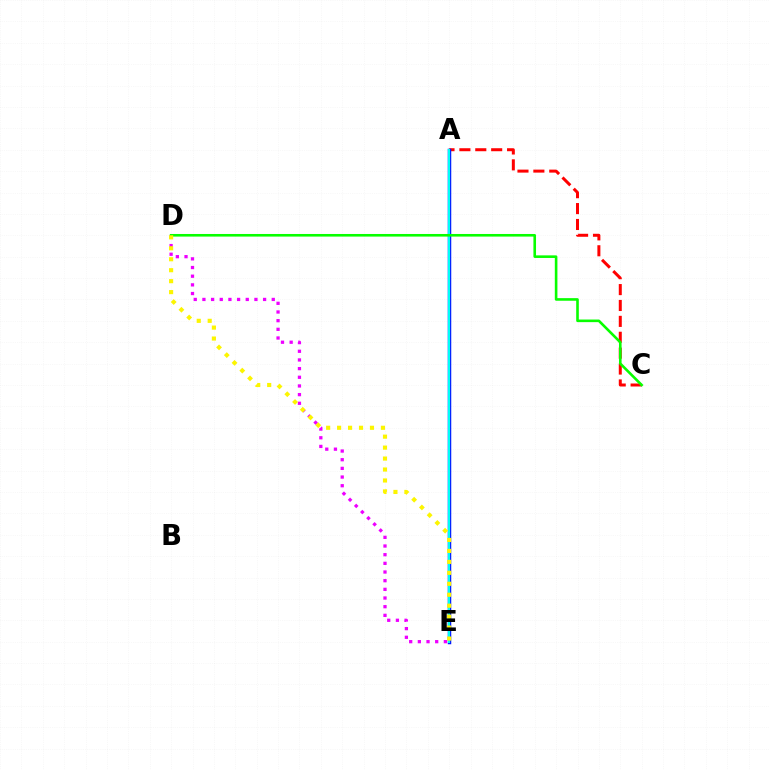{('D', 'E'): [{'color': '#ee00ff', 'line_style': 'dotted', 'thickness': 2.36}, {'color': '#fcf500', 'line_style': 'dotted', 'thickness': 2.98}], ('A', 'C'): [{'color': '#ff0000', 'line_style': 'dashed', 'thickness': 2.16}], ('A', 'E'): [{'color': '#0010ff', 'line_style': 'solid', 'thickness': 2.5}, {'color': '#00fff6', 'line_style': 'solid', 'thickness': 1.58}], ('C', 'D'): [{'color': '#08ff00', 'line_style': 'solid', 'thickness': 1.88}]}